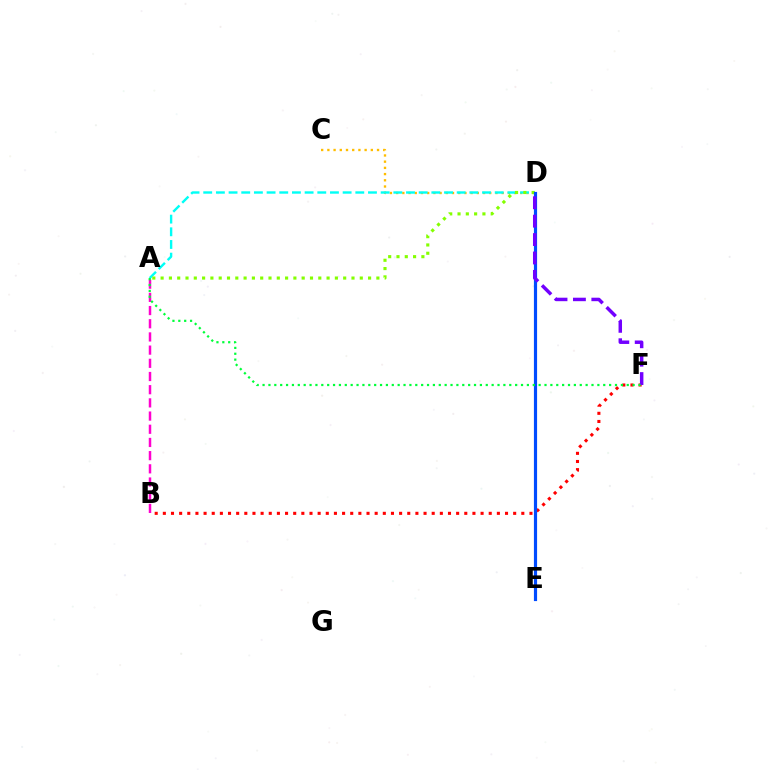{('C', 'D'): [{'color': '#ffbd00', 'line_style': 'dotted', 'thickness': 1.69}], ('A', 'D'): [{'color': '#00fff6', 'line_style': 'dashed', 'thickness': 1.72}, {'color': '#84ff00', 'line_style': 'dotted', 'thickness': 2.25}], ('B', 'F'): [{'color': '#ff0000', 'line_style': 'dotted', 'thickness': 2.21}], ('A', 'B'): [{'color': '#ff00cf', 'line_style': 'dashed', 'thickness': 1.79}], ('D', 'E'): [{'color': '#004bff', 'line_style': 'solid', 'thickness': 2.28}], ('D', 'F'): [{'color': '#7200ff', 'line_style': 'dashed', 'thickness': 2.5}], ('A', 'F'): [{'color': '#00ff39', 'line_style': 'dotted', 'thickness': 1.6}]}